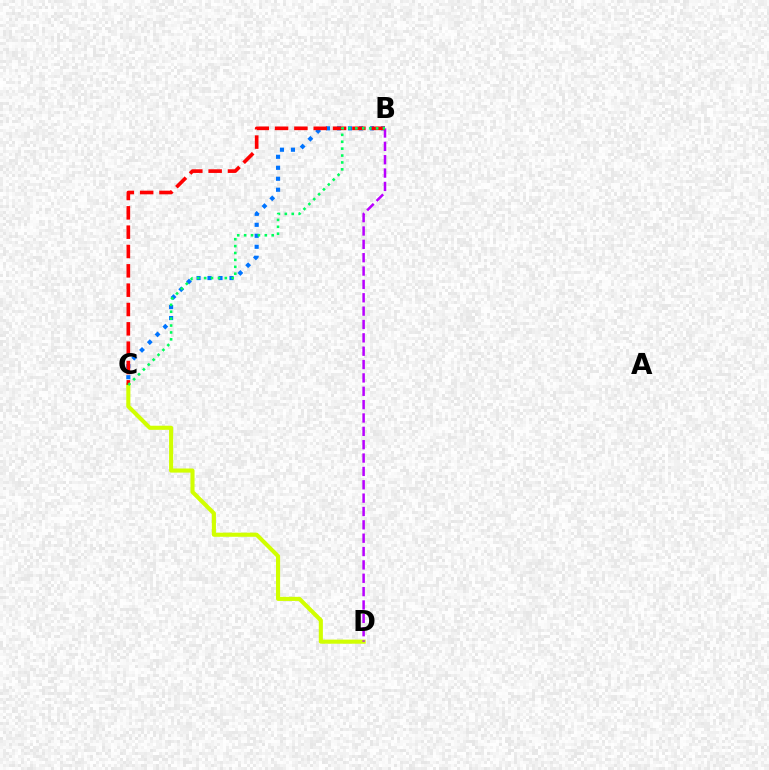{('B', 'C'): [{'color': '#0074ff', 'line_style': 'dotted', 'thickness': 2.98}, {'color': '#ff0000', 'line_style': 'dashed', 'thickness': 2.63}, {'color': '#00ff5c', 'line_style': 'dotted', 'thickness': 1.87}], ('C', 'D'): [{'color': '#d1ff00', 'line_style': 'solid', 'thickness': 2.95}], ('B', 'D'): [{'color': '#b900ff', 'line_style': 'dashed', 'thickness': 1.81}]}